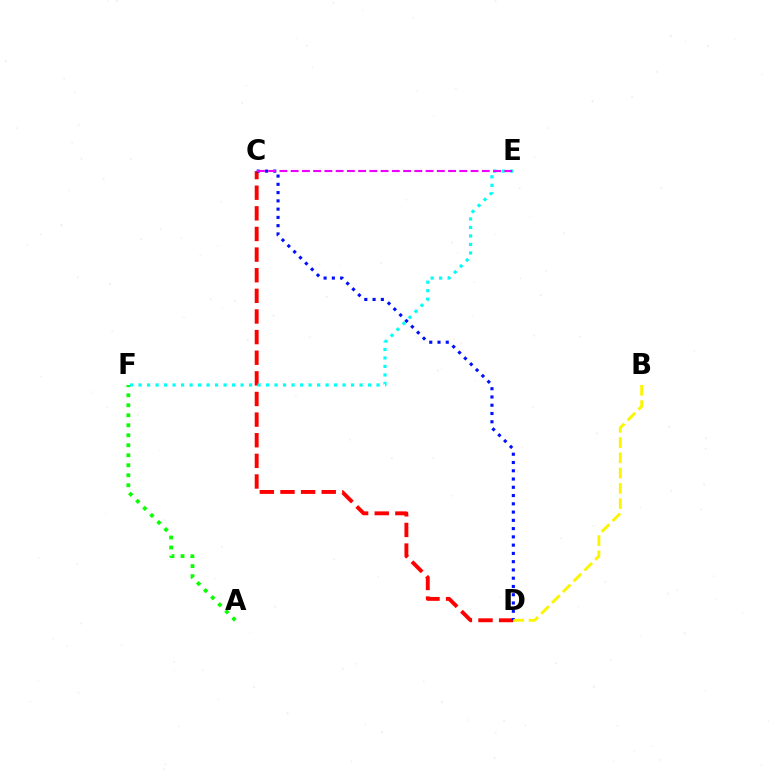{('C', 'D'): [{'color': '#ff0000', 'line_style': 'dashed', 'thickness': 2.8}, {'color': '#0010ff', 'line_style': 'dotted', 'thickness': 2.25}], ('A', 'F'): [{'color': '#08ff00', 'line_style': 'dotted', 'thickness': 2.72}], ('E', 'F'): [{'color': '#00fff6', 'line_style': 'dotted', 'thickness': 2.31}], ('B', 'D'): [{'color': '#fcf500', 'line_style': 'dashed', 'thickness': 2.07}], ('C', 'E'): [{'color': '#ee00ff', 'line_style': 'dashed', 'thickness': 1.53}]}